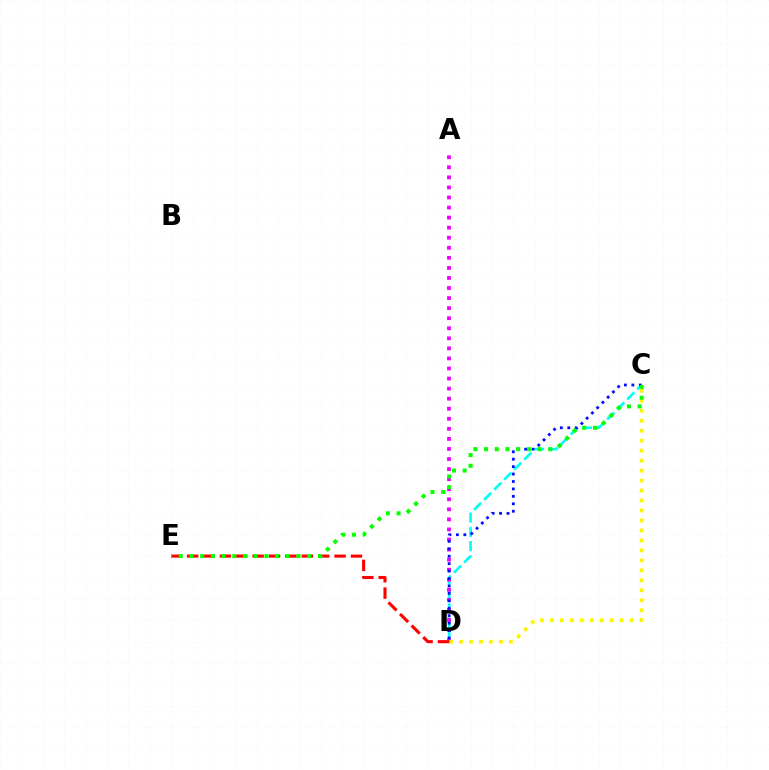{('C', 'D'): [{'color': '#00fff6', 'line_style': 'dashed', 'thickness': 1.93}, {'color': '#0010ff', 'line_style': 'dotted', 'thickness': 2.02}, {'color': '#fcf500', 'line_style': 'dotted', 'thickness': 2.71}], ('A', 'D'): [{'color': '#ee00ff', 'line_style': 'dotted', 'thickness': 2.73}], ('D', 'E'): [{'color': '#ff0000', 'line_style': 'dashed', 'thickness': 2.23}], ('C', 'E'): [{'color': '#08ff00', 'line_style': 'dotted', 'thickness': 2.91}]}